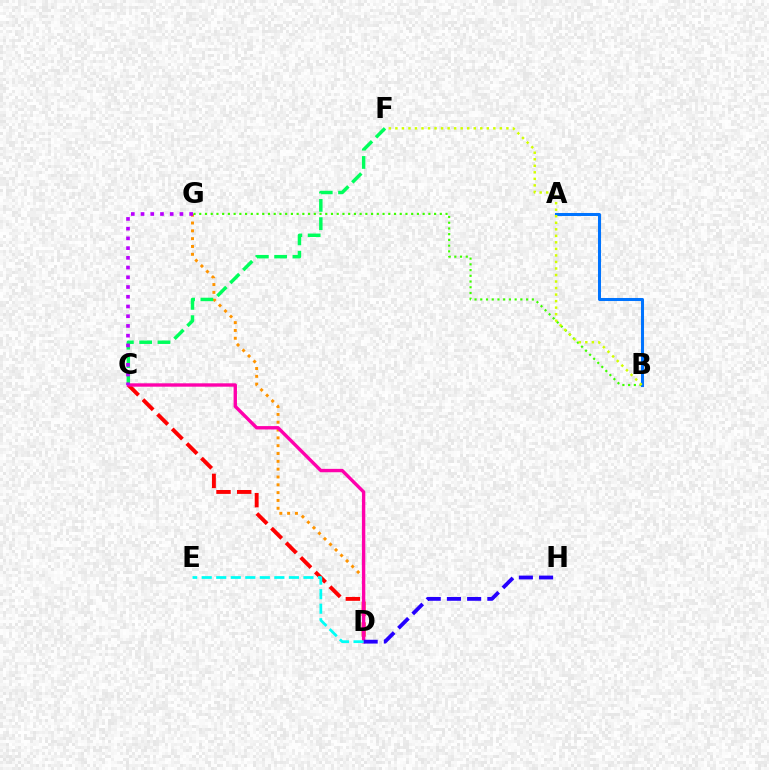{('D', 'G'): [{'color': '#ff9400', 'line_style': 'dotted', 'thickness': 2.13}], ('C', 'D'): [{'color': '#ff0000', 'line_style': 'dashed', 'thickness': 2.81}, {'color': '#ff00ac', 'line_style': 'solid', 'thickness': 2.43}], ('D', 'H'): [{'color': '#2500ff', 'line_style': 'dashed', 'thickness': 2.74}], ('D', 'E'): [{'color': '#00fff6', 'line_style': 'dashed', 'thickness': 1.97}], ('B', 'G'): [{'color': '#3dff00', 'line_style': 'dotted', 'thickness': 1.56}], ('C', 'F'): [{'color': '#00ff5c', 'line_style': 'dashed', 'thickness': 2.49}], ('A', 'B'): [{'color': '#0074ff', 'line_style': 'solid', 'thickness': 2.18}], ('C', 'G'): [{'color': '#b900ff', 'line_style': 'dotted', 'thickness': 2.64}], ('B', 'F'): [{'color': '#d1ff00', 'line_style': 'dotted', 'thickness': 1.77}]}